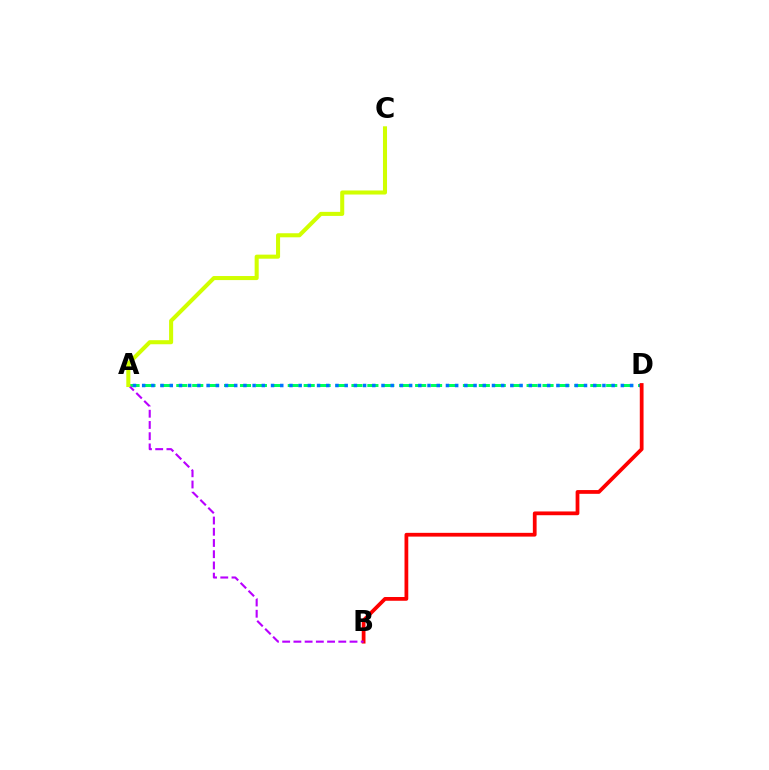{('A', 'D'): [{'color': '#00ff5c', 'line_style': 'dashed', 'thickness': 2.16}, {'color': '#0074ff', 'line_style': 'dotted', 'thickness': 2.5}], ('B', 'D'): [{'color': '#ff0000', 'line_style': 'solid', 'thickness': 2.71}], ('A', 'B'): [{'color': '#b900ff', 'line_style': 'dashed', 'thickness': 1.52}], ('A', 'C'): [{'color': '#d1ff00', 'line_style': 'solid', 'thickness': 2.92}]}